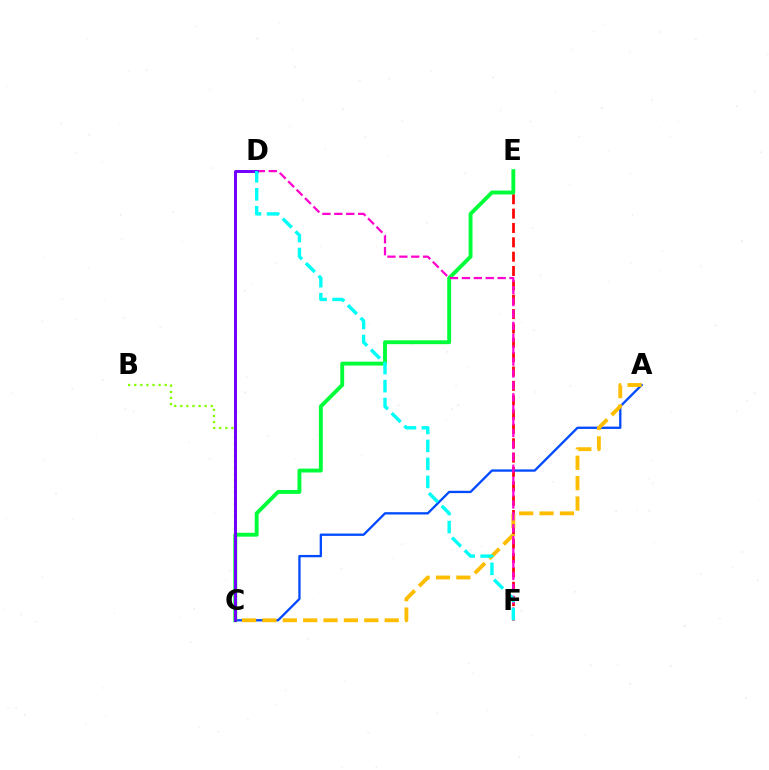{('E', 'F'): [{'color': '#ff0000', 'line_style': 'dashed', 'thickness': 1.95}], ('A', 'C'): [{'color': '#004bff', 'line_style': 'solid', 'thickness': 1.67}, {'color': '#ffbd00', 'line_style': 'dashed', 'thickness': 2.77}], ('C', 'E'): [{'color': '#00ff39', 'line_style': 'solid', 'thickness': 2.8}], ('B', 'C'): [{'color': '#84ff00', 'line_style': 'dotted', 'thickness': 1.66}], ('D', 'F'): [{'color': '#ff00cf', 'line_style': 'dashed', 'thickness': 1.62}, {'color': '#00fff6', 'line_style': 'dashed', 'thickness': 2.45}], ('C', 'D'): [{'color': '#7200ff', 'line_style': 'solid', 'thickness': 2.13}]}